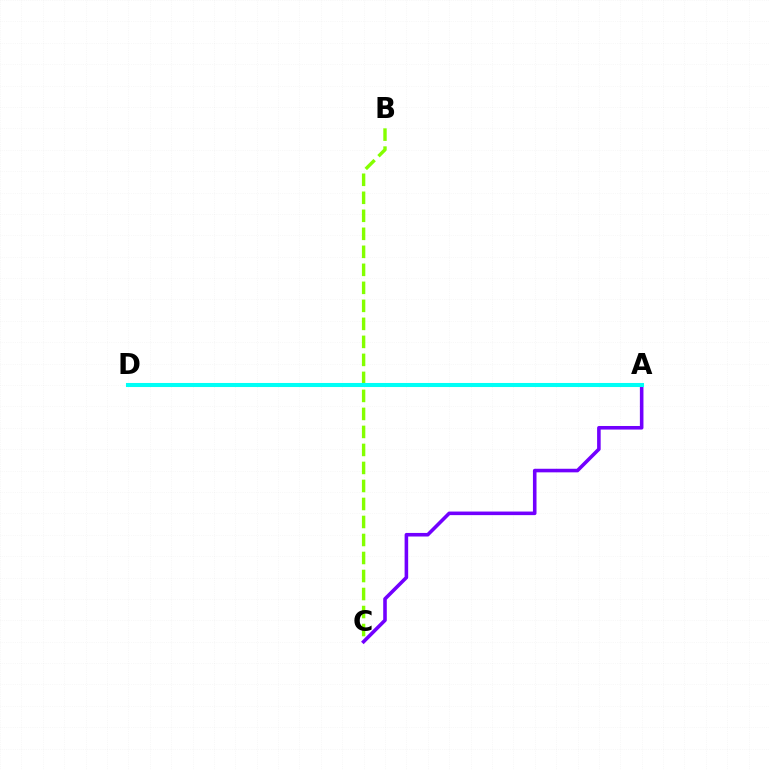{('B', 'C'): [{'color': '#84ff00', 'line_style': 'dashed', 'thickness': 2.45}], ('A', 'C'): [{'color': '#7200ff', 'line_style': 'solid', 'thickness': 2.58}], ('A', 'D'): [{'color': '#ff0000', 'line_style': 'dotted', 'thickness': 1.87}, {'color': '#00fff6', 'line_style': 'solid', 'thickness': 2.92}]}